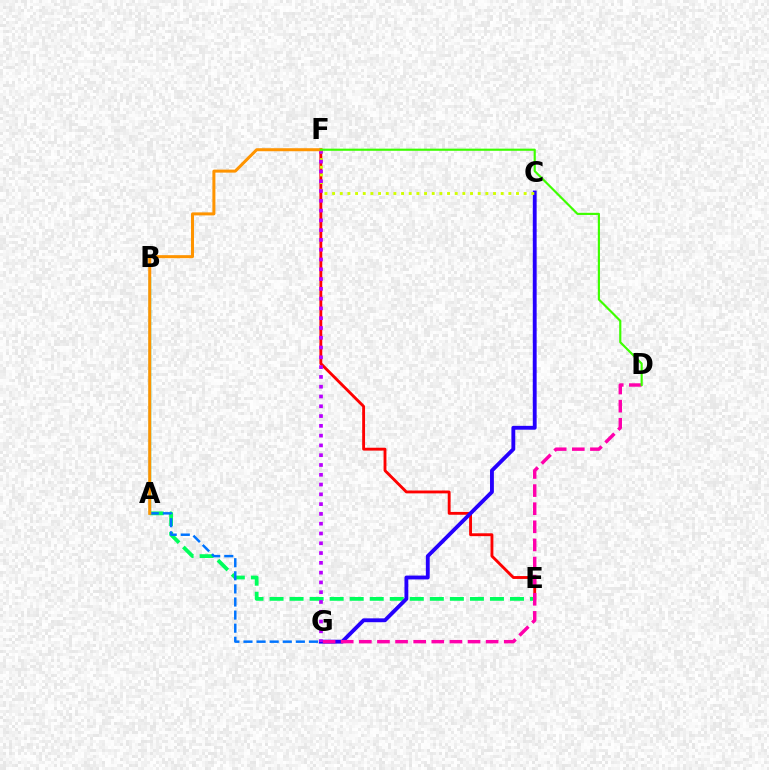{('A', 'B'): [{'color': '#00fff6', 'line_style': 'solid', 'thickness': 1.76}], ('E', 'F'): [{'color': '#ff0000', 'line_style': 'solid', 'thickness': 2.06}], ('A', 'E'): [{'color': '#00ff5c', 'line_style': 'dashed', 'thickness': 2.72}], ('C', 'G'): [{'color': '#2500ff', 'line_style': 'solid', 'thickness': 2.78}], ('D', 'G'): [{'color': '#ff00ac', 'line_style': 'dashed', 'thickness': 2.46}], ('C', 'F'): [{'color': '#d1ff00', 'line_style': 'dotted', 'thickness': 2.08}], ('F', 'G'): [{'color': '#b900ff', 'line_style': 'dotted', 'thickness': 2.66}], ('A', 'G'): [{'color': '#0074ff', 'line_style': 'dashed', 'thickness': 1.78}], ('A', 'F'): [{'color': '#ff9400', 'line_style': 'solid', 'thickness': 2.17}], ('D', 'F'): [{'color': '#3dff00', 'line_style': 'solid', 'thickness': 1.55}]}